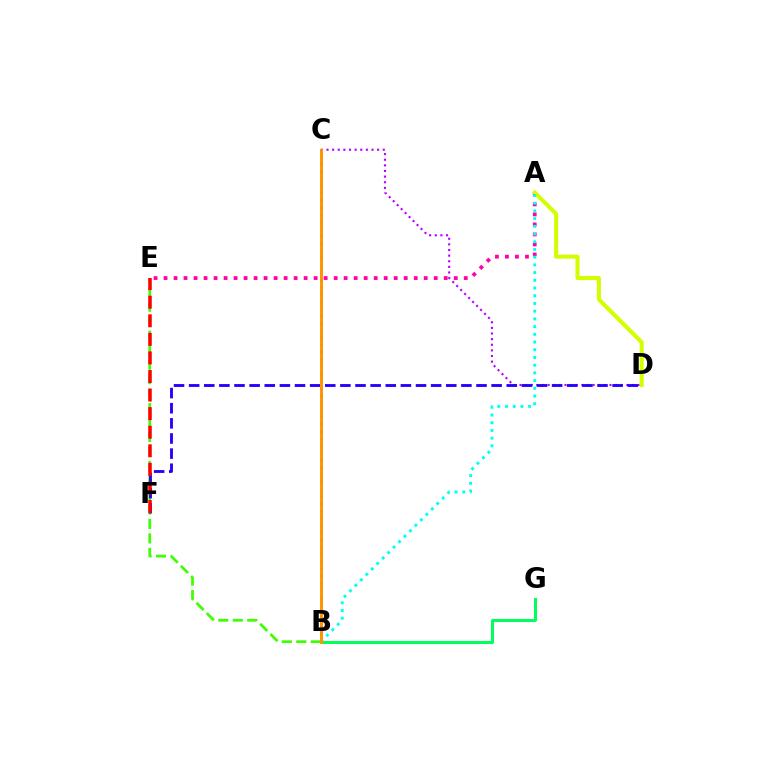{('C', 'D'): [{'color': '#b900ff', 'line_style': 'dotted', 'thickness': 1.53}], ('B', 'E'): [{'color': '#3dff00', 'line_style': 'dashed', 'thickness': 1.97}], ('A', 'E'): [{'color': '#ff00ac', 'line_style': 'dotted', 'thickness': 2.72}], ('B', 'C'): [{'color': '#0074ff', 'line_style': 'dotted', 'thickness': 1.96}, {'color': '#ff9400', 'line_style': 'solid', 'thickness': 2.12}], ('A', 'D'): [{'color': '#d1ff00', 'line_style': 'solid', 'thickness': 2.93}], ('D', 'F'): [{'color': '#2500ff', 'line_style': 'dashed', 'thickness': 2.05}], ('B', 'G'): [{'color': '#00ff5c', 'line_style': 'solid', 'thickness': 2.15}], ('A', 'B'): [{'color': '#00fff6', 'line_style': 'dotted', 'thickness': 2.1}], ('E', 'F'): [{'color': '#ff0000', 'line_style': 'dashed', 'thickness': 2.52}]}